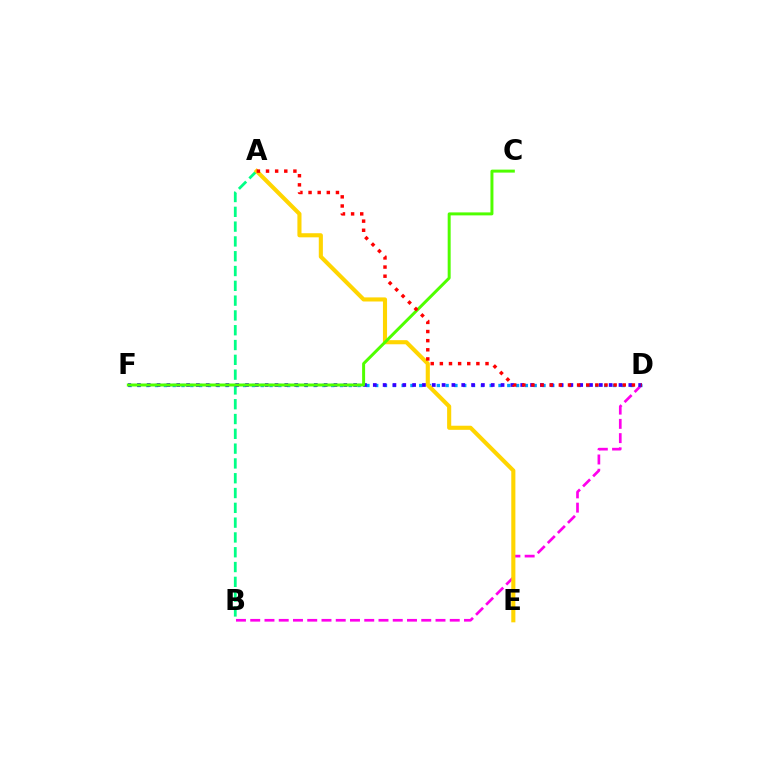{('A', 'B'): [{'color': '#00ff86', 'line_style': 'dashed', 'thickness': 2.01}], ('B', 'D'): [{'color': '#ff00ed', 'line_style': 'dashed', 'thickness': 1.94}], ('D', 'F'): [{'color': '#009eff', 'line_style': 'dotted', 'thickness': 2.39}, {'color': '#3700ff', 'line_style': 'dotted', 'thickness': 2.67}], ('A', 'E'): [{'color': '#ffd500', 'line_style': 'solid', 'thickness': 2.95}], ('C', 'F'): [{'color': '#4fff00', 'line_style': 'solid', 'thickness': 2.14}], ('A', 'D'): [{'color': '#ff0000', 'line_style': 'dotted', 'thickness': 2.48}]}